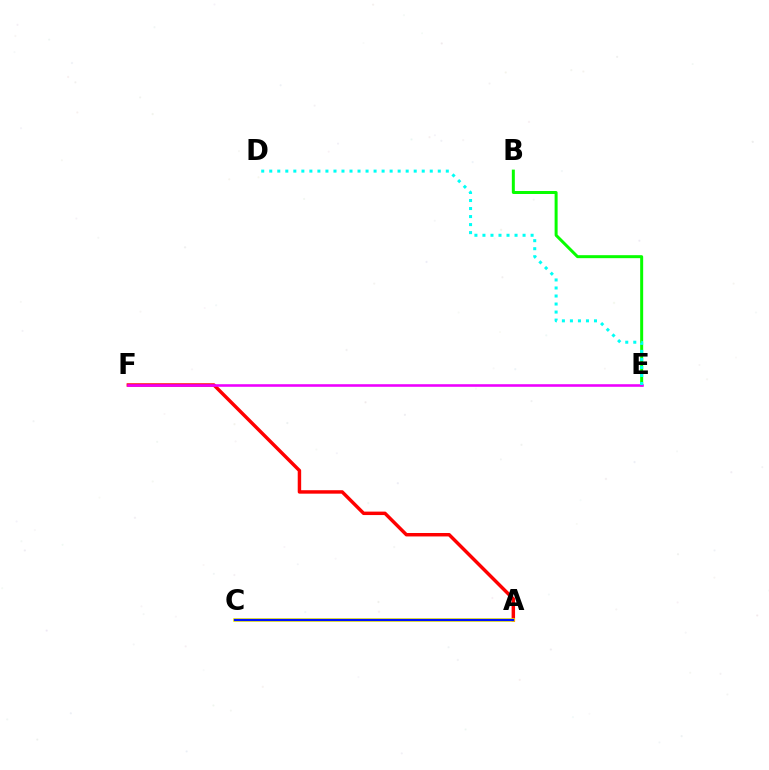{('A', 'F'): [{'color': '#ff0000', 'line_style': 'solid', 'thickness': 2.48}], ('A', 'C'): [{'color': '#fcf500', 'line_style': 'solid', 'thickness': 2.65}, {'color': '#0010ff', 'line_style': 'solid', 'thickness': 1.64}], ('B', 'E'): [{'color': '#08ff00', 'line_style': 'solid', 'thickness': 2.15}], ('E', 'F'): [{'color': '#ee00ff', 'line_style': 'solid', 'thickness': 1.86}], ('D', 'E'): [{'color': '#00fff6', 'line_style': 'dotted', 'thickness': 2.18}]}